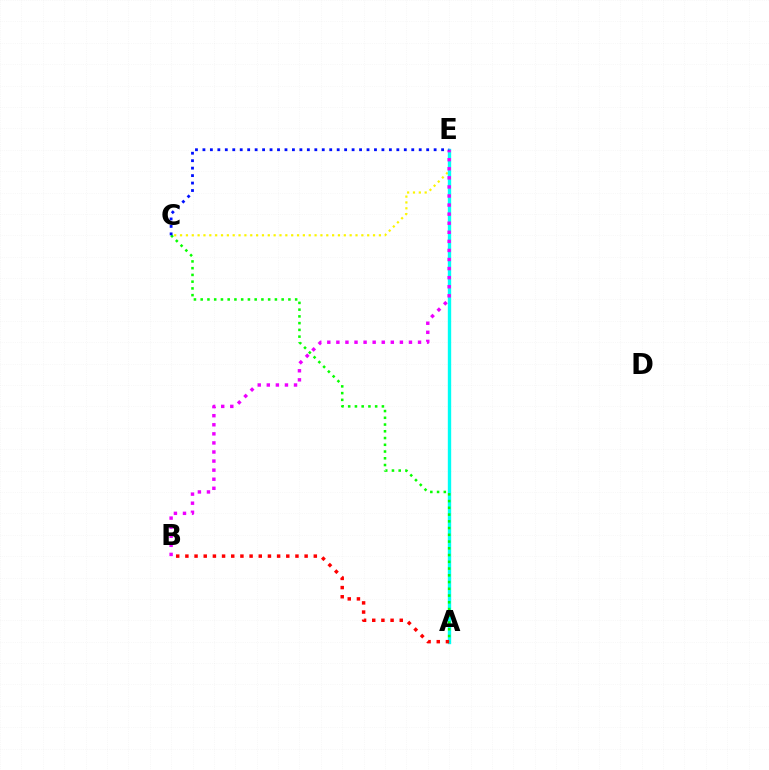{('C', 'E'): [{'color': '#fcf500', 'line_style': 'dotted', 'thickness': 1.59}, {'color': '#0010ff', 'line_style': 'dotted', 'thickness': 2.03}], ('A', 'E'): [{'color': '#00fff6', 'line_style': 'solid', 'thickness': 2.42}], ('A', 'B'): [{'color': '#ff0000', 'line_style': 'dotted', 'thickness': 2.49}], ('B', 'E'): [{'color': '#ee00ff', 'line_style': 'dotted', 'thickness': 2.47}], ('A', 'C'): [{'color': '#08ff00', 'line_style': 'dotted', 'thickness': 1.83}]}